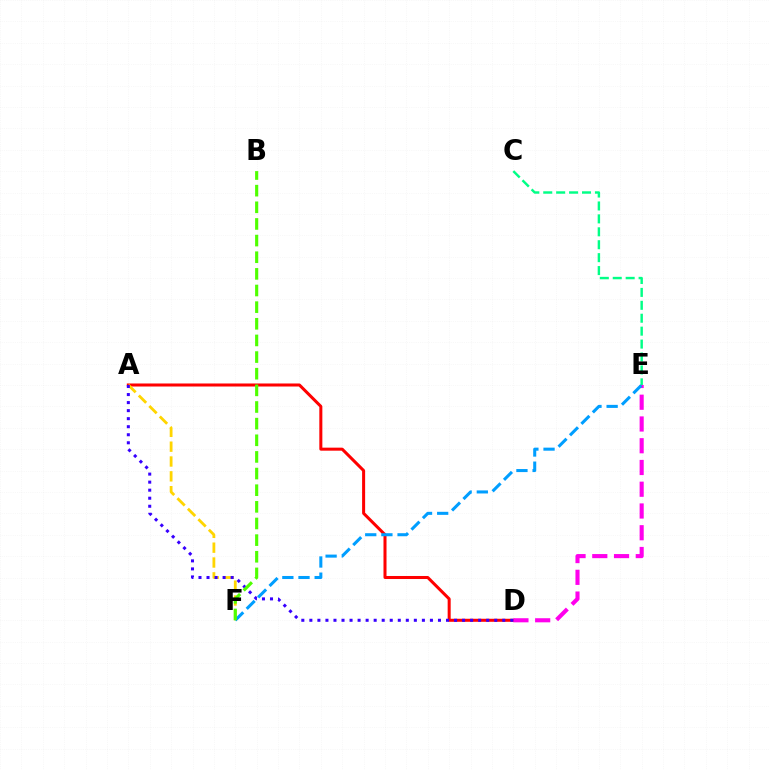{('C', 'E'): [{'color': '#00ff86', 'line_style': 'dashed', 'thickness': 1.76}], ('A', 'D'): [{'color': '#ff0000', 'line_style': 'solid', 'thickness': 2.18}, {'color': '#3700ff', 'line_style': 'dotted', 'thickness': 2.18}], ('A', 'F'): [{'color': '#ffd500', 'line_style': 'dashed', 'thickness': 2.02}], ('D', 'E'): [{'color': '#ff00ed', 'line_style': 'dashed', 'thickness': 2.95}], ('E', 'F'): [{'color': '#009eff', 'line_style': 'dashed', 'thickness': 2.2}], ('B', 'F'): [{'color': '#4fff00', 'line_style': 'dashed', 'thickness': 2.26}]}